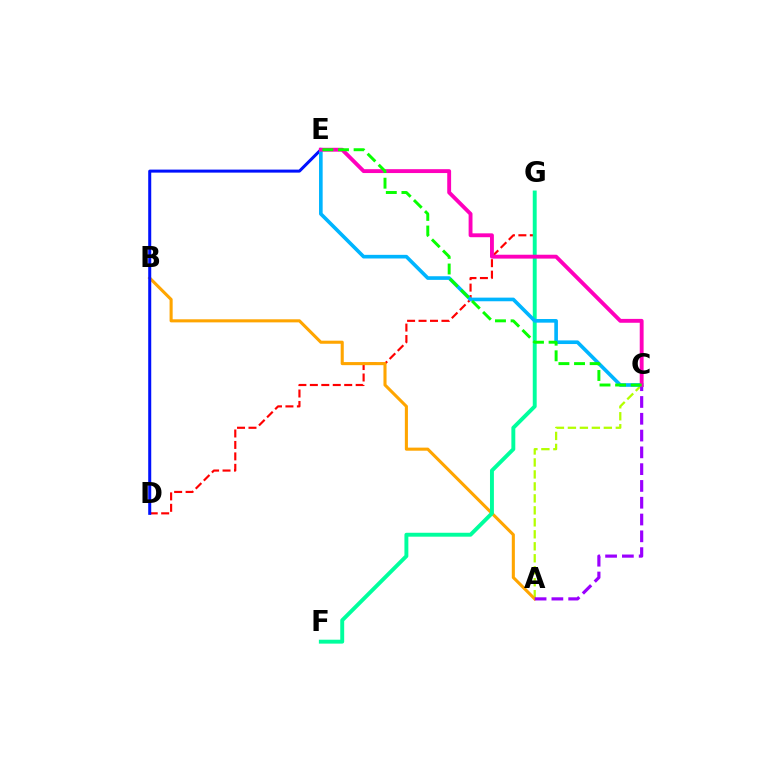{('D', 'G'): [{'color': '#ff0000', 'line_style': 'dashed', 'thickness': 1.56}], ('A', 'C'): [{'color': '#b3ff00', 'line_style': 'dashed', 'thickness': 1.63}, {'color': '#9b00ff', 'line_style': 'dashed', 'thickness': 2.28}], ('A', 'B'): [{'color': '#ffa500', 'line_style': 'solid', 'thickness': 2.22}], ('D', 'E'): [{'color': '#0010ff', 'line_style': 'solid', 'thickness': 2.18}], ('F', 'G'): [{'color': '#00ff9d', 'line_style': 'solid', 'thickness': 2.82}], ('C', 'E'): [{'color': '#00b5ff', 'line_style': 'solid', 'thickness': 2.62}, {'color': '#ff00bd', 'line_style': 'solid', 'thickness': 2.79}, {'color': '#08ff00', 'line_style': 'dashed', 'thickness': 2.12}]}